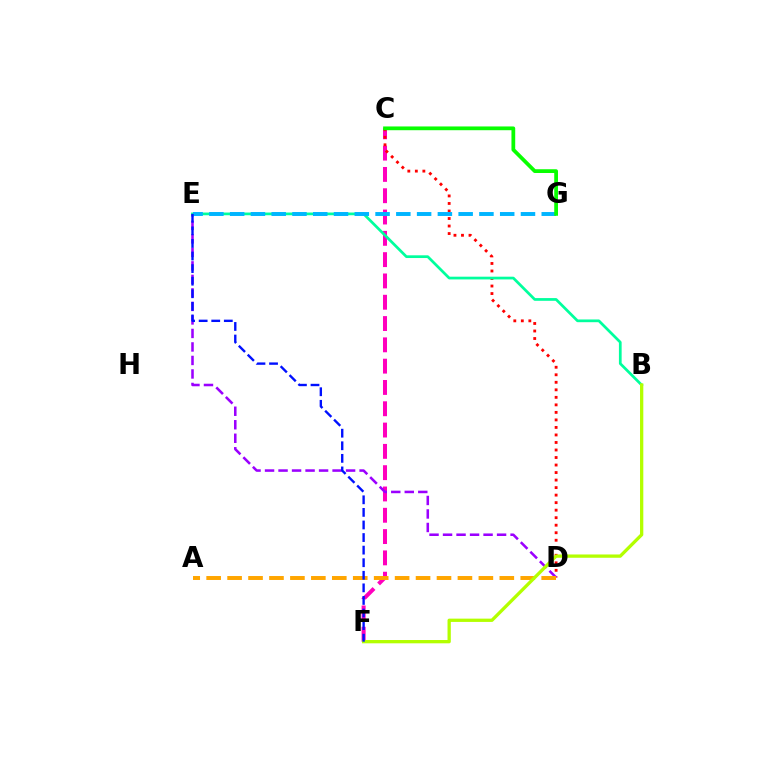{('C', 'F'): [{'color': '#ff00bd', 'line_style': 'dashed', 'thickness': 2.89}], ('C', 'D'): [{'color': '#ff0000', 'line_style': 'dotted', 'thickness': 2.04}], ('D', 'E'): [{'color': '#9b00ff', 'line_style': 'dashed', 'thickness': 1.84}], ('B', 'E'): [{'color': '#00ff9d', 'line_style': 'solid', 'thickness': 1.96}], ('A', 'D'): [{'color': '#ffa500', 'line_style': 'dashed', 'thickness': 2.84}], ('B', 'F'): [{'color': '#b3ff00', 'line_style': 'solid', 'thickness': 2.37}], ('E', 'G'): [{'color': '#00b5ff', 'line_style': 'dashed', 'thickness': 2.82}], ('C', 'G'): [{'color': '#08ff00', 'line_style': 'solid', 'thickness': 2.71}], ('E', 'F'): [{'color': '#0010ff', 'line_style': 'dashed', 'thickness': 1.71}]}